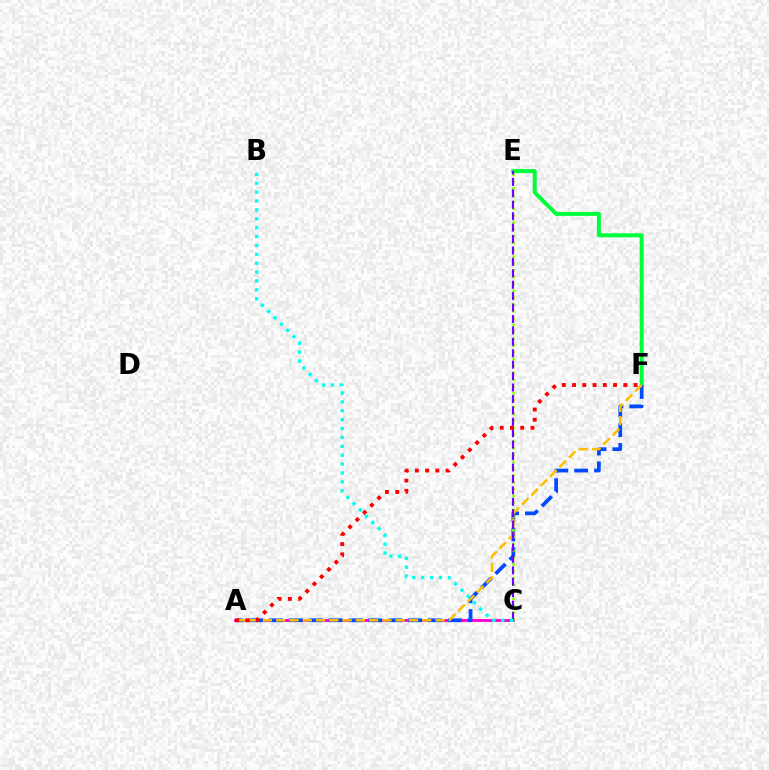{('A', 'C'): [{'color': '#ff00cf', 'line_style': 'solid', 'thickness': 2.05}], ('E', 'F'): [{'color': '#00ff39', 'line_style': 'solid', 'thickness': 2.88}], ('A', 'F'): [{'color': '#004bff', 'line_style': 'dashed', 'thickness': 2.7}, {'color': '#ffbd00', 'line_style': 'dashed', 'thickness': 1.8}, {'color': '#ff0000', 'line_style': 'dotted', 'thickness': 2.79}], ('C', 'E'): [{'color': '#84ff00', 'line_style': 'dotted', 'thickness': 1.86}, {'color': '#7200ff', 'line_style': 'dashed', 'thickness': 1.55}], ('B', 'C'): [{'color': '#00fff6', 'line_style': 'dotted', 'thickness': 2.41}]}